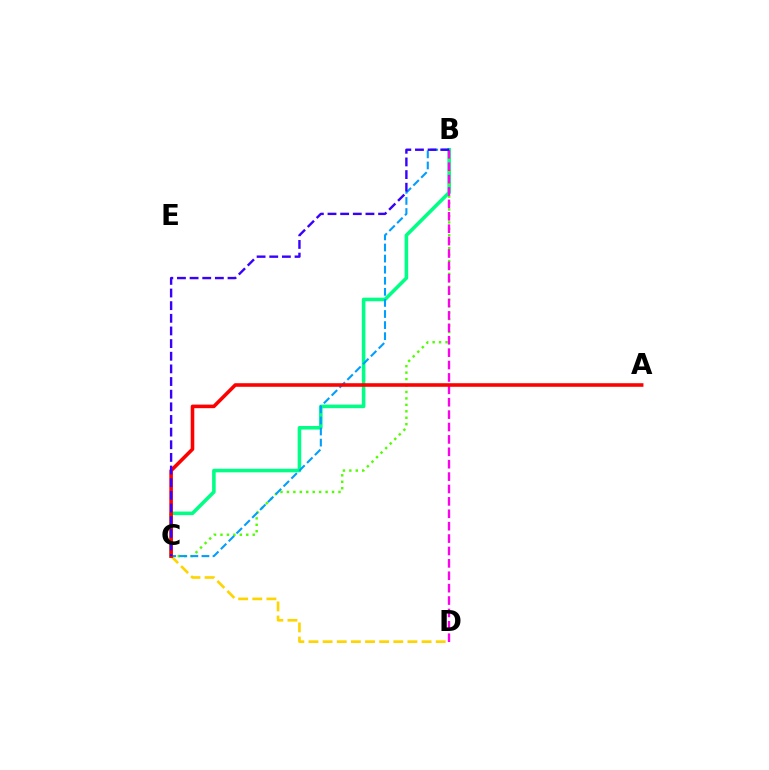{('C', 'D'): [{'color': '#ffd500', 'line_style': 'dashed', 'thickness': 1.92}], ('B', 'C'): [{'color': '#00ff86', 'line_style': 'solid', 'thickness': 2.57}, {'color': '#4fff00', 'line_style': 'dotted', 'thickness': 1.75}, {'color': '#009eff', 'line_style': 'dashed', 'thickness': 1.51}, {'color': '#3700ff', 'line_style': 'dashed', 'thickness': 1.72}], ('B', 'D'): [{'color': '#ff00ed', 'line_style': 'dashed', 'thickness': 1.68}], ('A', 'C'): [{'color': '#ff0000', 'line_style': 'solid', 'thickness': 2.57}]}